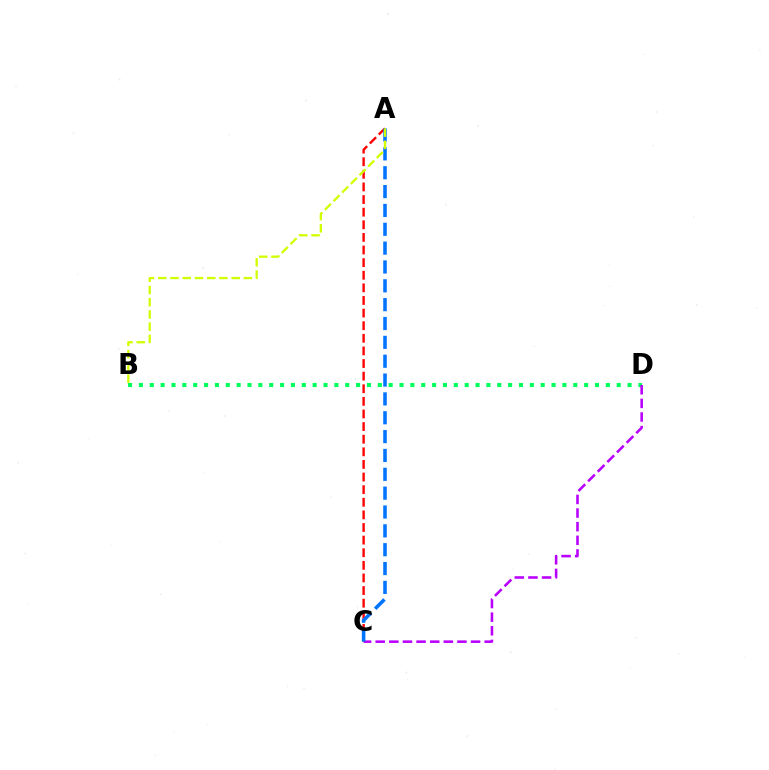{('B', 'D'): [{'color': '#00ff5c', 'line_style': 'dotted', 'thickness': 2.95}], ('C', 'D'): [{'color': '#b900ff', 'line_style': 'dashed', 'thickness': 1.85}], ('A', 'C'): [{'color': '#ff0000', 'line_style': 'dashed', 'thickness': 1.71}, {'color': '#0074ff', 'line_style': 'dashed', 'thickness': 2.56}], ('A', 'B'): [{'color': '#d1ff00', 'line_style': 'dashed', 'thickness': 1.66}]}